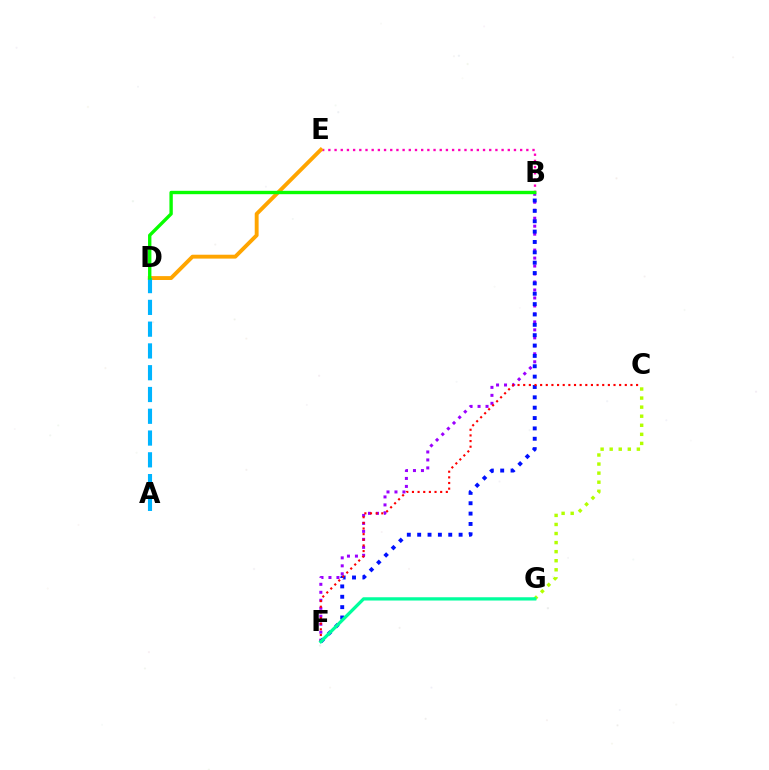{('B', 'F'): [{'color': '#9b00ff', 'line_style': 'dotted', 'thickness': 2.17}, {'color': '#0010ff', 'line_style': 'dotted', 'thickness': 2.81}], ('B', 'E'): [{'color': '#ff00bd', 'line_style': 'dotted', 'thickness': 1.68}], ('D', 'E'): [{'color': '#ffa500', 'line_style': 'solid', 'thickness': 2.8}], ('A', 'D'): [{'color': '#00b5ff', 'line_style': 'dashed', 'thickness': 2.96}], ('B', 'D'): [{'color': '#08ff00', 'line_style': 'solid', 'thickness': 2.43}], ('C', 'F'): [{'color': '#ff0000', 'line_style': 'dotted', 'thickness': 1.53}], ('C', 'G'): [{'color': '#b3ff00', 'line_style': 'dotted', 'thickness': 2.46}], ('F', 'G'): [{'color': '#00ff9d', 'line_style': 'solid', 'thickness': 2.36}]}